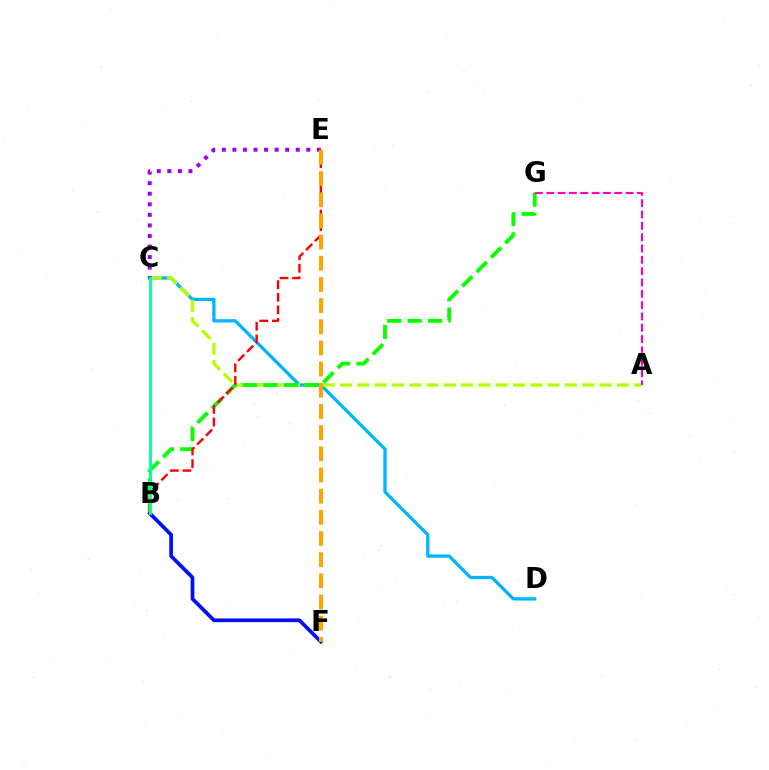{('C', 'D'): [{'color': '#00b5ff', 'line_style': 'solid', 'thickness': 2.36}], ('B', 'F'): [{'color': '#0010ff', 'line_style': 'solid', 'thickness': 2.67}], ('A', 'C'): [{'color': '#b3ff00', 'line_style': 'dashed', 'thickness': 2.35}], ('B', 'G'): [{'color': '#08ff00', 'line_style': 'dashed', 'thickness': 2.77}], ('C', 'E'): [{'color': '#9b00ff', 'line_style': 'dotted', 'thickness': 2.87}], ('B', 'E'): [{'color': '#ff0000', 'line_style': 'dashed', 'thickness': 1.71}], ('A', 'G'): [{'color': '#ff00bd', 'line_style': 'dashed', 'thickness': 1.54}], ('E', 'F'): [{'color': '#ffa500', 'line_style': 'dashed', 'thickness': 2.88}], ('B', 'C'): [{'color': '#00ff9d', 'line_style': 'solid', 'thickness': 2.07}]}